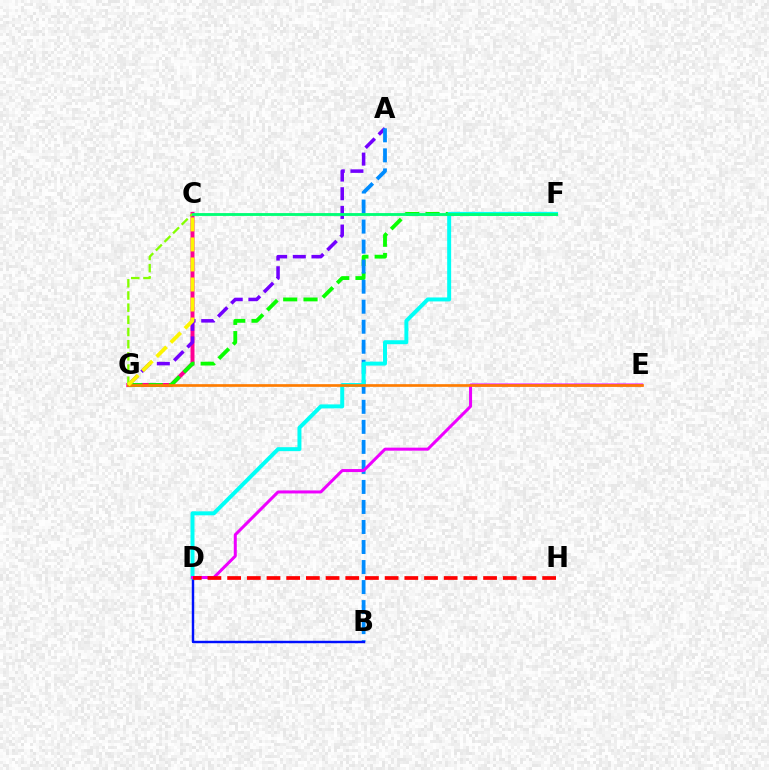{('C', 'G'): [{'color': '#ff0094', 'line_style': 'solid', 'thickness': 2.86}, {'color': '#84ff00', 'line_style': 'dashed', 'thickness': 1.65}, {'color': '#fcf500', 'line_style': 'dashed', 'thickness': 2.72}], ('A', 'G'): [{'color': '#7200ff', 'line_style': 'dashed', 'thickness': 2.54}], ('F', 'G'): [{'color': '#08ff00', 'line_style': 'dashed', 'thickness': 2.75}], ('A', 'B'): [{'color': '#008cff', 'line_style': 'dashed', 'thickness': 2.72}], ('B', 'D'): [{'color': '#0010ff', 'line_style': 'solid', 'thickness': 1.75}], ('D', 'F'): [{'color': '#00fff6', 'line_style': 'solid', 'thickness': 2.85}], ('D', 'E'): [{'color': '#ee00ff', 'line_style': 'solid', 'thickness': 2.17}], ('D', 'H'): [{'color': '#ff0000', 'line_style': 'dashed', 'thickness': 2.67}], ('E', 'G'): [{'color': '#ff7c00', 'line_style': 'solid', 'thickness': 1.94}], ('C', 'F'): [{'color': '#00ff74', 'line_style': 'solid', 'thickness': 2.04}]}